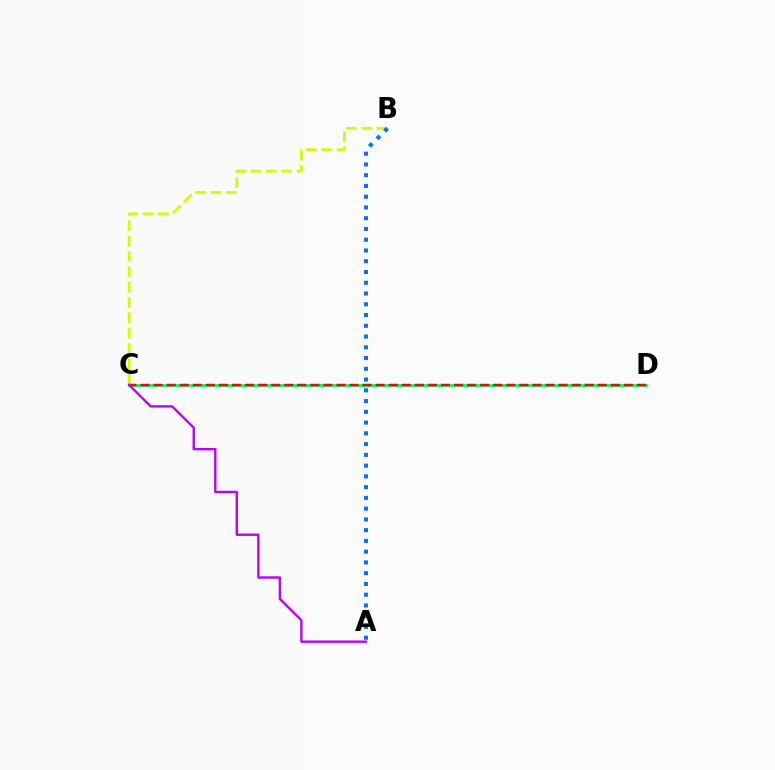{('B', 'C'): [{'color': '#d1ff00', 'line_style': 'dashed', 'thickness': 2.09}], ('C', 'D'): [{'color': '#00ff5c', 'line_style': 'solid', 'thickness': 2.05}, {'color': '#ff0000', 'line_style': 'dashed', 'thickness': 1.77}], ('A', 'B'): [{'color': '#0074ff', 'line_style': 'dotted', 'thickness': 2.92}], ('A', 'C'): [{'color': '#b900ff', 'line_style': 'solid', 'thickness': 1.72}]}